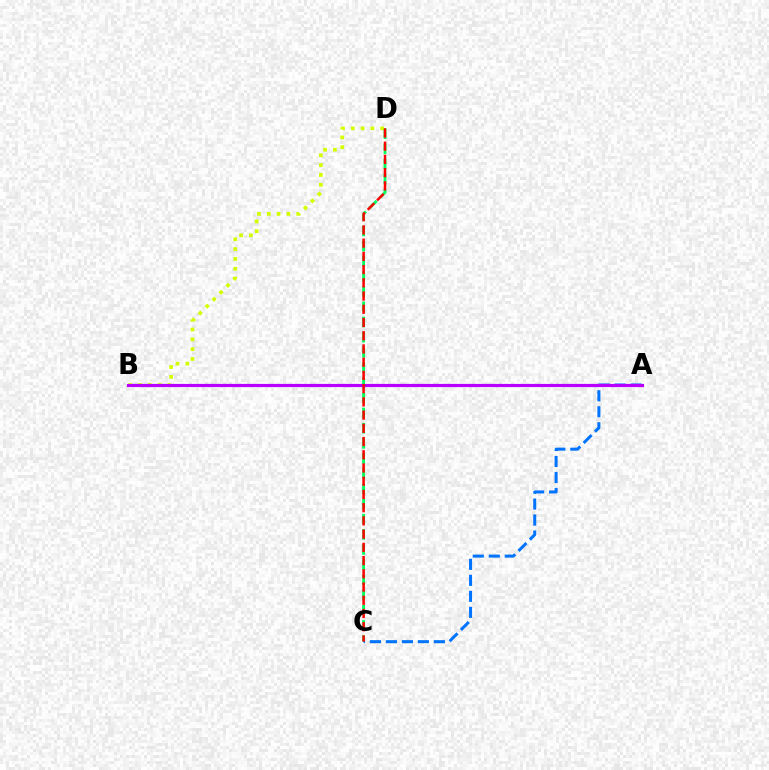{('C', 'D'): [{'color': '#00ff5c', 'line_style': 'dashed', 'thickness': 2.06}, {'color': '#ff0000', 'line_style': 'dashed', 'thickness': 1.8}], ('B', 'D'): [{'color': '#d1ff00', 'line_style': 'dotted', 'thickness': 2.67}], ('A', 'C'): [{'color': '#0074ff', 'line_style': 'dashed', 'thickness': 2.17}], ('A', 'B'): [{'color': '#b900ff', 'line_style': 'solid', 'thickness': 2.3}]}